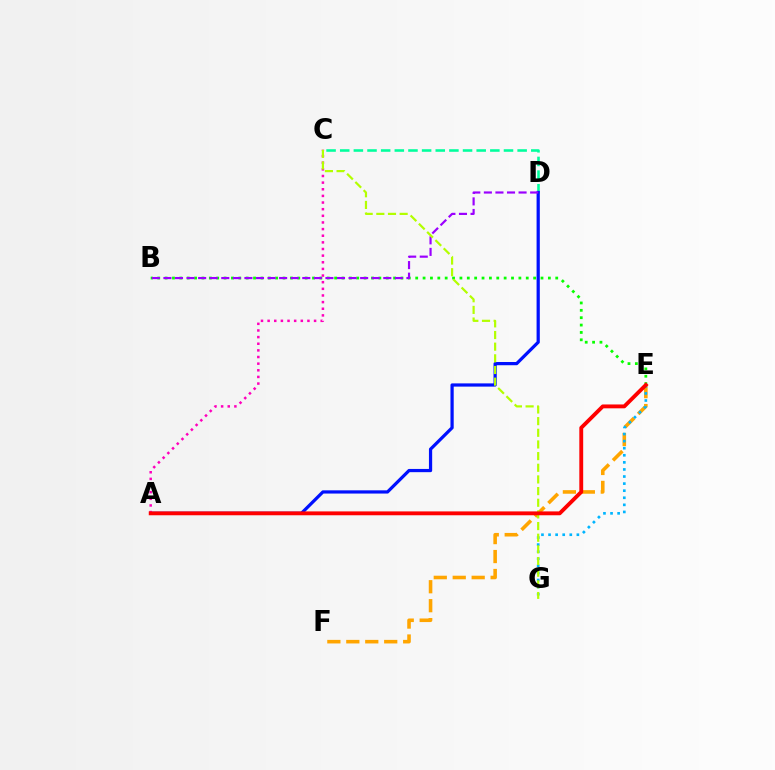{('E', 'F'): [{'color': '#ffa500', 'line_style': 'dashed', 'thickness': 2.57}], ('C', 'D'): [{'color': '#00ff9d', 'line_style': 'dashed', 'thickness': 1.85}], ('A', 'D'): [{'color': '#0010ff', 'line_style': 'solid', 'thickness': 2.32}], ('B', 'E'): [{'color': '#08ff00', 'line_style': 'dotted', 'thickness': 2.0}], ('E', 'G'): [{'color': '#00b5ff', 'line_style': 'dotted', 'thickness': 1.92}], ('B', 'D'): [{'color': '#9b00ff', 'line_style': 'dashed', 'thickness': 1.57}], ('A', 'C'): [{'color': '#ff00bd', 'line_style': 'dotted', 'thickness': 1.8}], ('C', 'G'): [{'color': '#b3ff00', 'line_style': 'dashed', 'thickness': 1.58}], ('A', 'E'): [{'color': '#ff0000', 'line_style': 'solid', 'thickness': 2.78}]}